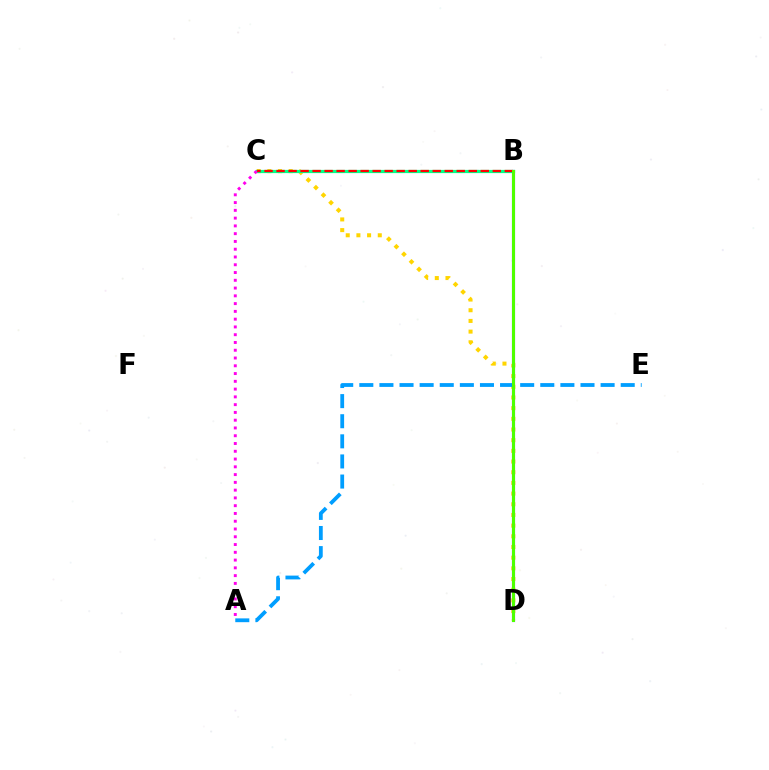{('C', 'D'): [{'color': '#ffd500', 'line_style': 'dotted', 'thickness': 2.9}], ('A', 'E'): [{'color': '#009eff', 'line_style': 'dashed', 'thickness': 2.73}], ('B', 'C'): [{'color': '#00ff86', 'line_style': 'solid', 'thickness': 2.31}, {'color': '#ff0000', 'line_style': 'dashed', 'thickness': 1.63}], ('B', 'D'): [{'color': '#3700ff', 'line_style': 'solid', 'thickness': 2.24}, {'color': '#4fff00', 'line_style': 'solid', 'thickness': 2.18}], ('A', 'C'): [{'color': '#ff00ed', 'line_style': 'dotted', 'thickness': 2.11}]}